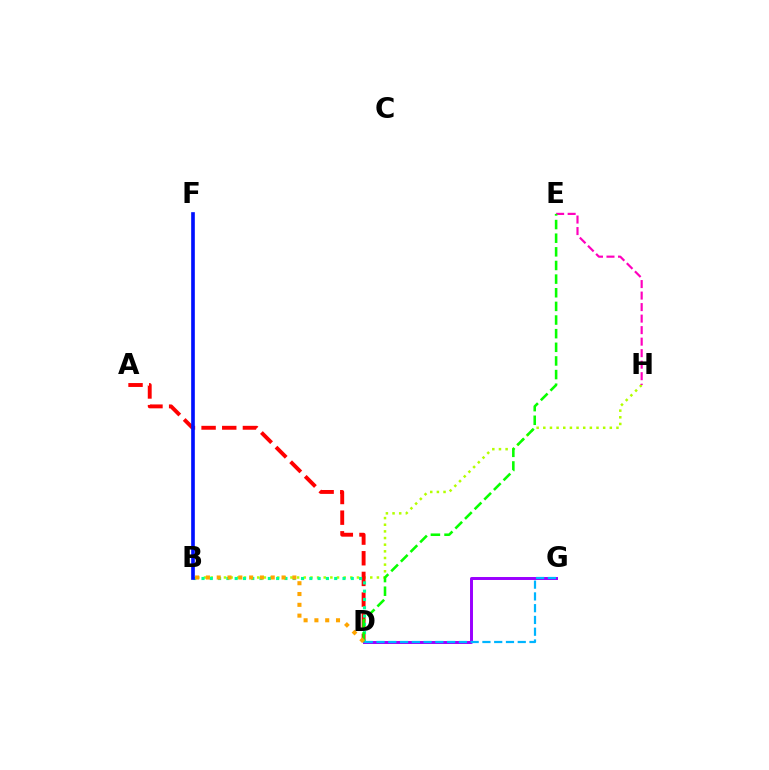{('B', 'H'): [{'color': '#b3ff00', 'line_style': 'dotted', 'thickness': 1.81}], ('D', 'G'): [{'color': '#9b00ff', 'line_style': 'solid', 'thickness': 2.13}, {'color': '#00b5ff', 'line_style': 'dashed', 'thickness': 1.6}], ('A', 'D'): [{'color': '#ff0000', 'line_style': 'dashed', 'thickness': 2.81}], ('B', 'D'): [{'color': '#00ff9d', 'line_style': 'dotted', 'thickness': 2.25}, {'color': '#ffa500', 'line_style': 'dotted', 'thickness': 2.94}], ('E', 'H'): [{'color': '#ff00bd', 'line_style': 'dashed', 'thickness': 1.56}], ('D', 'E'): [{'color': '#08ff00', 'line_style': 'dashed', 'thickness': 1.85}], ('B', 'F'): [{'color': '#0010ff', 'line_style': 'solid', 'thickness': 2.63}]}